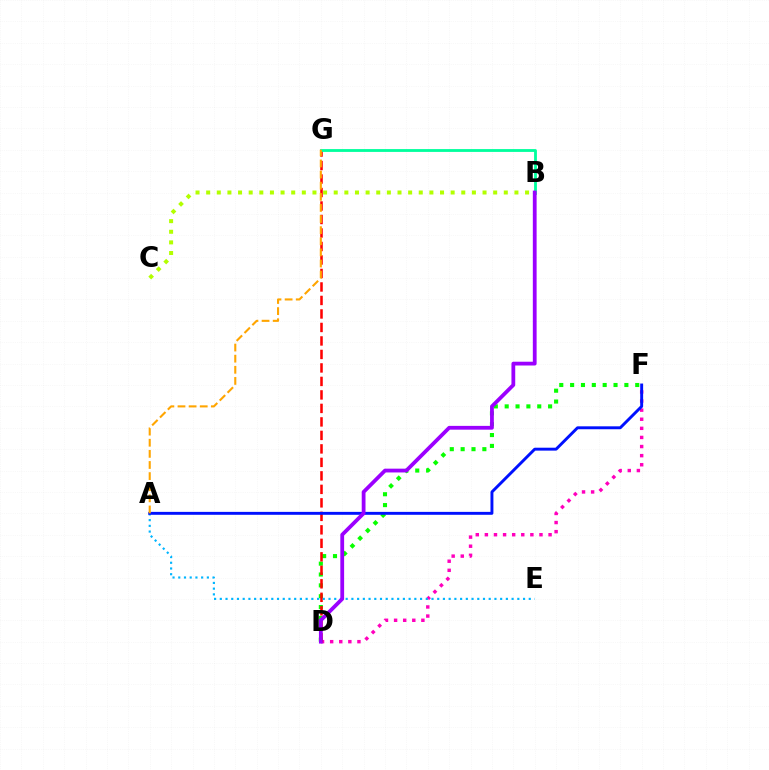{('D', 'F'): [{'color': '#ff00bd', 'line_style': 'dotted', 'thickness': 2.47}, {'color': '#08ff00', 'line_style': 'dotted', 'thickness': 2.95}], ('D', 'G'): [{'color': '#ff0000', 'line_style': 'dashed', 'thickness': 1.83}], ('A', 'E'): [{'color': '#00b5ff', 'line_style': 'dotted', 'thickness': 1.55}], ('B', 'C'): [{'color': '#b3ff00', 'line_style': 'dotted', 'thickness': 2.89}], ('A', 'F'): [{'color': '#0010ff', 'line_style': 'solid', 'thickness': 2.1}], ('B', 'G'): [{'color': '#00ff9d', 'line_style': 'solid', 'thickness': 2.03}], ('A', 'G'): [{'color': '#ffa500', 'line_style': 'dashed', 'thickness': 1.51}], ('B', 'D'): [{'color': '#9b00ff', 'line_style': 'solid', 'thickness': 2.73}]}